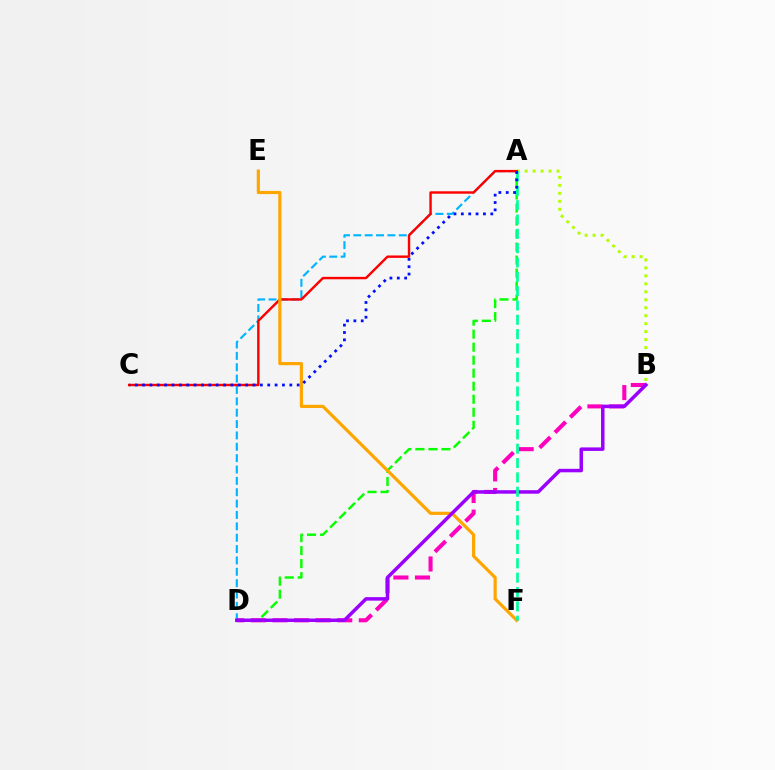{('A', 'D'): [{'color': '#00b5ff', 'line_style': 'dashed', 'thickness': 1.54}, {'color': '#08ff00', 'line_style': 'dashed', 'thickness': 1.77}], ('B', 'D'): [{'color': '#ff00bd', 'line_style': 'dashed', 'thickness': 2.93}, {'color': '#9b00ff', 'line_style': 'solid', 'thickness': 2.52}], ('A', 'B'): [{'color': '#b3ff00', 'line_style': 'dotted', 'thickness': 2.17}], ('A', 'C'): [{'color': '#ff0000', 'line_style': 'solid', 'thickness': 1.74}, {'color': '#0010ff', 'line_style': 'dotted', 'thickness': 2.0}], ('E', 'F'): [{'color': '#ffa500', 'line_style': 'solid', 'thickness': 2.28}], ('A', 'F'): [{'color': '#00ff9d', 'line_style': 'dashed', 'thickness': 1.95}]}